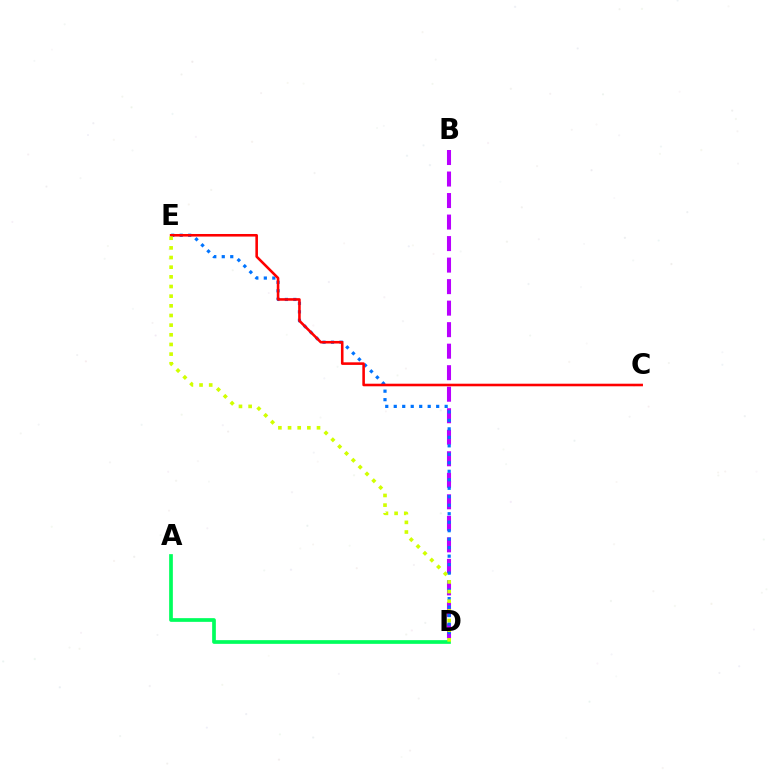{('B', 'D'): [{'color': '#b900ff', 'line_style': 'dashed', 'thickness': 2.92}], ('D', 'E'): [{'color': '#0074ff', 'line_style': 'dotted', 'thickness': 2.31}, {'color': '#d1ff00', 'line_style': 'dotted', 'thickness': 2.62}], ('A', 'D'): [{'color': '#00ff5c', 'line_style': 'solid', 'thickness': 2.67}], ('C', 'E'): [{'color': '#ff0000', 'line_style': 'solid', 'thickness': 1.86}]}